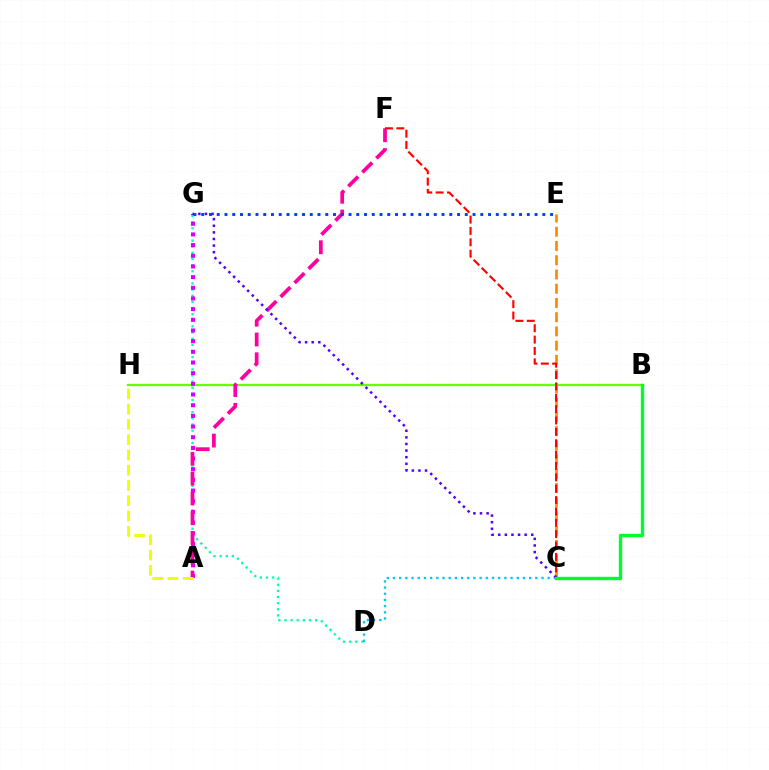{('D', 'G'): [{'color': '#00ffaf', 'line_style': 'dotted', 'thickness': 1.67}], ('C', 'D'): [{'color': '#00c7ff', 'line_style': 'dotted', 'thickness': 1.68}], ('B', 'H'): [{'color': '#66ff00', 'line_style': 'solid', 'thickness': 1.65}], ('A', 'G'): [{'color': '#d600ff', 'line_style': 'dotted', 'thickness': 2.9}], ('C', 'E'): [{'color': '#ff8800', 'line_style': 'dashed', 'thickness': 1.93}], ('A', 'F'): [{'color': '#ff00a0', 'line_style': 'dashed', 'thickness': 2.69}], ('C', 'F'): [{'color': '#ff0000', 'line_style': 'dashed', 'thickness': 1.54}], ('E', 'G'): [{'color': '#003fff', 'line_style': 'dotted', 'thickness': 2.11}], ('C', 'G'): [{'color': '#4f00ff', 'line_style': 'dotted', 'thickness': 1.79}], ('A', 'H'): [{'color': '#eeff00', 'line_style': 'dashed', 'thickness': 2.07}], ('B', 'C'): [{'color': '#00ff27', 'line_style': 'solid', 'thickness': 2.43}]}